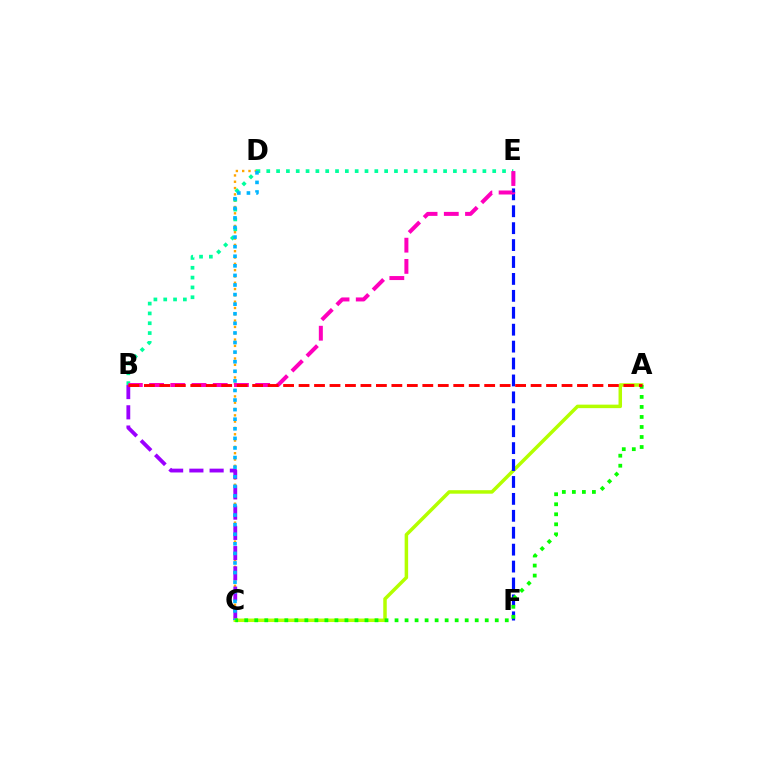{('C', 'D'): [{'color': '#ffa500', 'line_style': 'dotted', 'thickness': 1.72}, {'color': '#00b5ff', 'line_style': 'dotted', 'thickness': 2.6}], ('B', 'E'): [{'color': '#00ff9d', 'line_style': 'dotted', 'thickness': 2.67}, {'color': '#ff00bd', 'line_style': 'dashed', 'thickness': 2.88}], ('B', 'C'): [{'color': '#9b00ff', 'line_style': 'dashed', 'thickness': 2.75}], ('A', 'C'): [{'color': '#b3ff00', 'line_style': 'solid', 'thickness': 2.52}, {'color': '#08ff00', 'line_style': 'dotted', 'thickness': 2.72}], ('E', 'F'): [{'color': '#0010ff', 'line_style': 'dashed', 'thickness': 2.3}], ('A', 'B'): [{'color': '#ff0000', 'line_style': 'dashed', 'thickness': 2.1}]}